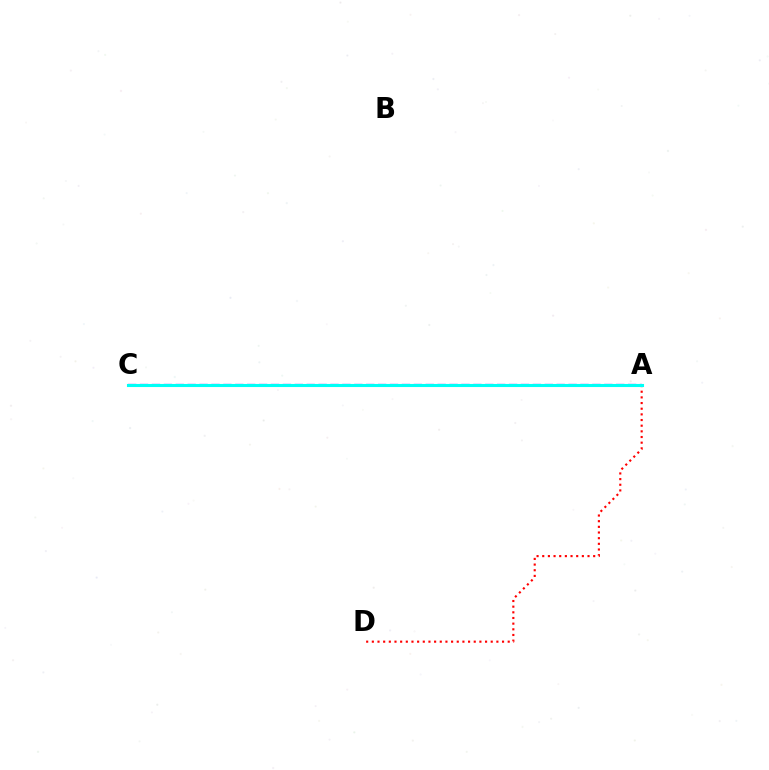{('A', 'C'): [{'color': '#84ff00', 'line_style': 'dotted', 'thickness': 2.15}, {'color': '#7200ff', 'line_style': 'dashed', 'thickness': 1.62}, {'color': '#00fff6', 'line_style': 'solid', 'thickness': 2.22}], ('A', 'D'): [{'color': '#ff0000', 'line_style': 'dotted', 'thickness': 1.54}]}